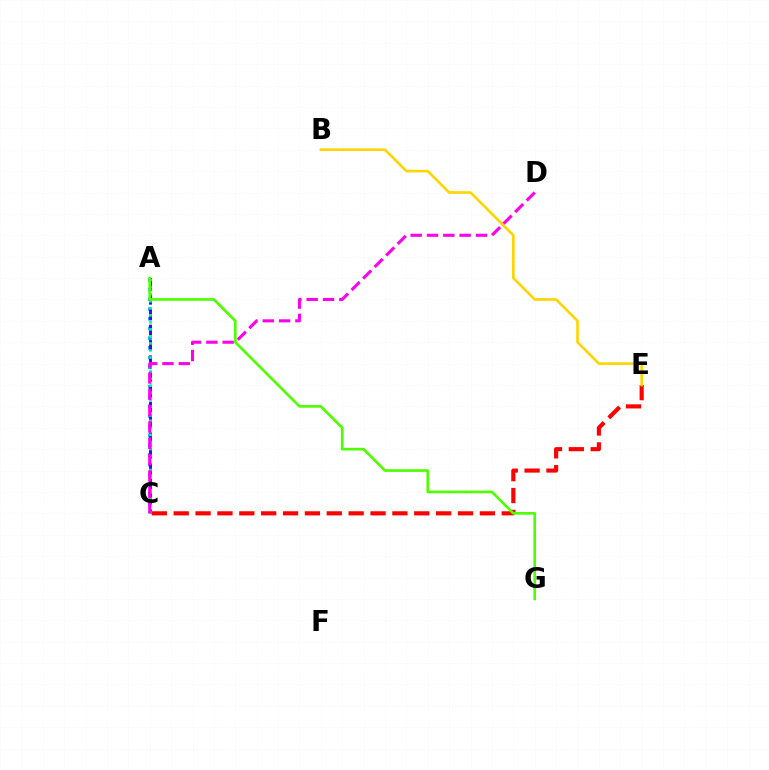{('A', 'C'): [{'color': '#009eff', 'line_style': 'dotted', 'thickness': 2.64}, {'color': '#3700ff', 'line_style': 'dashed', 'thickness': 2.09}, {'color': '#00ff86', 'line_style': 'dotted', 'thickness': 1.91}], ('C', 'E'): [{'color': '#ff0000', 'line_style': 'dashed', 'thickness': 2.97}], ('B', 'E'): [{'color': '#ffd500', 'line_style': 'solid', 'thickness': 1.89}], ('C', 'D'): [{'color': '#ff00ed', 'line_style': 'dashed', 'thickness': 2.22}], ('A', 'G'): [{'color': '#4fff00', 'line_style': 'solid', 'thickness': 1.92}]}